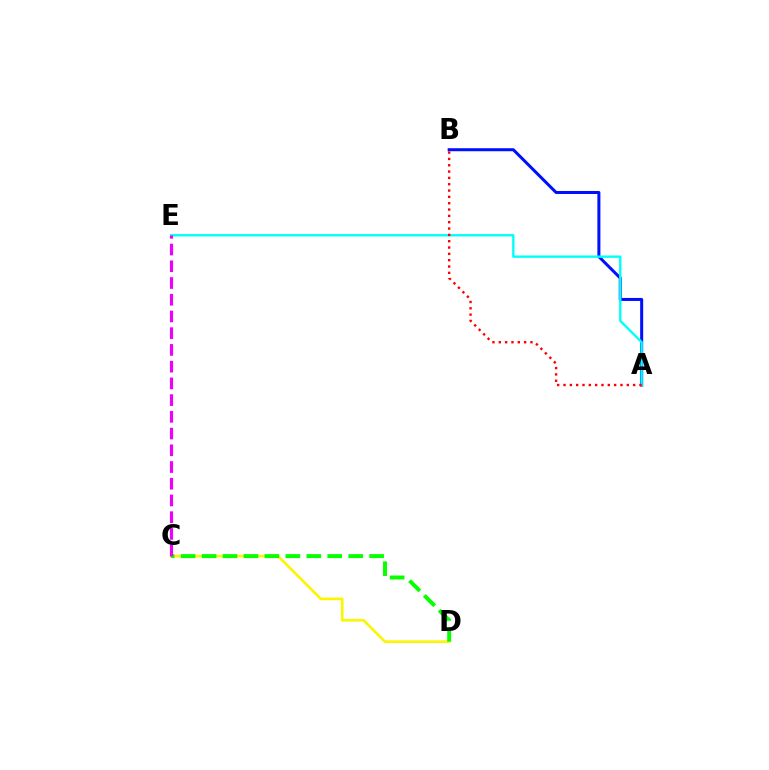{('C', 'D'): [{'color': '#fcf500', 'line_style': 'solid', 'thickness': 1.9}, {'color': '#08ff00', 'line_style': 'dashed', 'thickness': 2.85}], ('A', 'B'): [{'color': '#0010ff', 'line_style': 'solid', 'thickness': 2.17}, {'color': '#ff0000', 'line_style': 'dotted', 'thickness': 1.72}], ('A', 'E'): [{'color': '#00fff6', 'line_style': 'solid', 'thickness': 1.71}], ('C', 'E'): [{'color': '#ee00ff', 'line_style': 'dashed', 'thickness': 2.27}]}